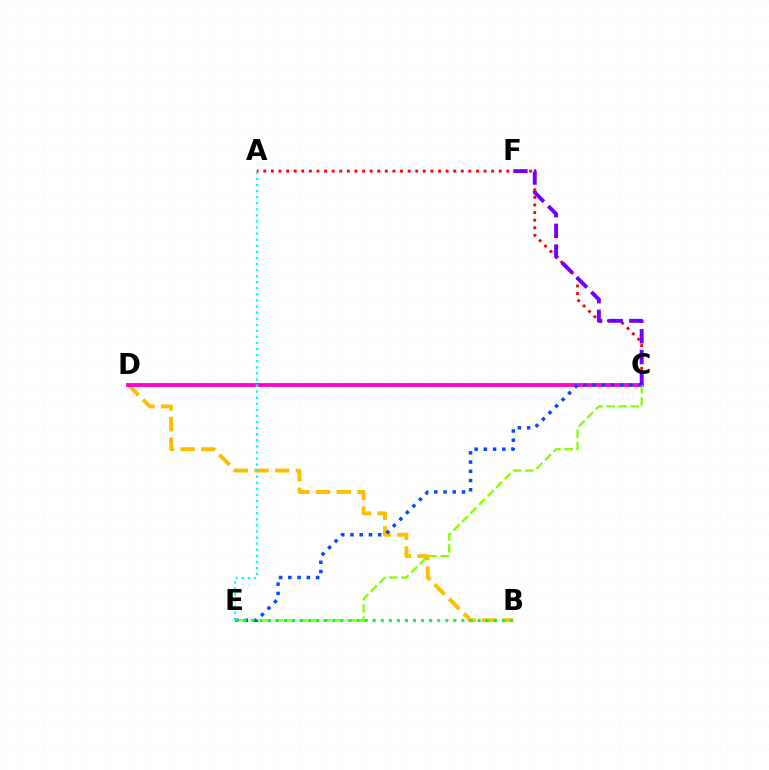{('B', 'D'): [{'color': '#ffbd00', 'line_style': 'dashed', 'thickness': 2.81}], ('A', 'C'): [{'color': '#ff0000', 'line_style': 'dotted', 'thickness': 2.06}], ('C', 'D'): [{'color': '#ff00cf', 'line_style': 'solid', 'thickness': 2.76}], ('C', 'E'): [{'color': '#84ff00', 'line_style': 'dashed', 'thickness': 1.64}, {'color': '#004bff', 'line_style': 'dotted', 'thickness': 2.51}], ('B', 'E'): [{'color': '#00ff39', 'line_style': 'dotted', 'thickness': 2.19}], ('C', 'F'): [{'color': '#7200ff', 'line_style': 'dashed', 'thickness': 2.82}], ('A', 'E'): [{'color': '#00fff6', 'line_style': 'dotted', 'thickness': 1.65}]}